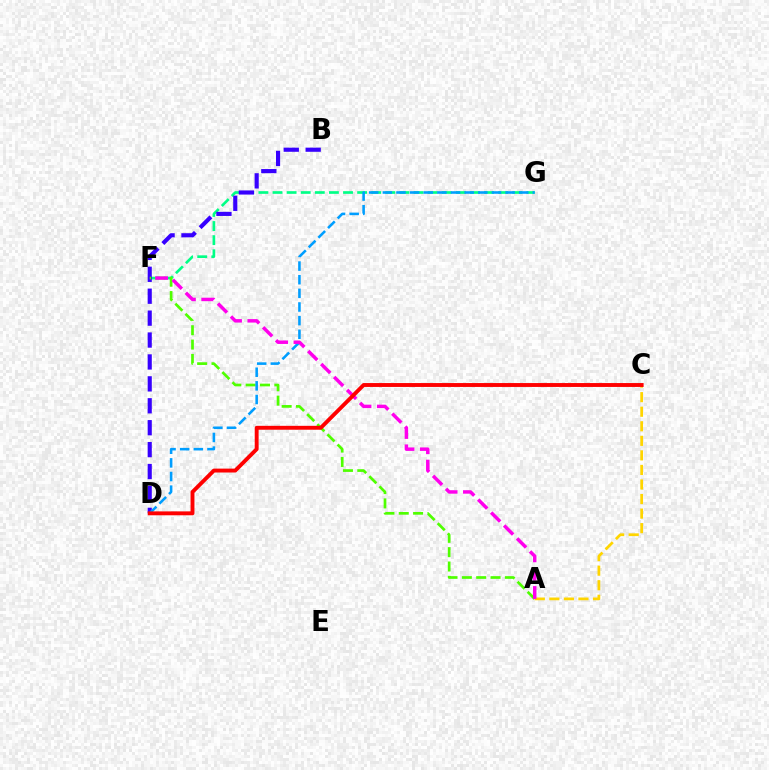{('F', 'G'): [{'color': '#00ff86', 'line_style': 'dashed', 'thickness': 1.92}], ('B', 'D'): [{'color': '#3700ff', 'line_style': 'dashed', 'thickness': 2.98}], ('A', 'F'): [{'color': '#4fff00', 'line_style': 'dashed', 'thickness': 1.95}, {'color': '#ff00ed', 'line_style': 'dashed', 'thickness': 2.49}], ('D', 'G'): [{'color': '#009eff', 'line_style': 'dashed', 'thickness': 1.85}], ('A', 'C'): [{'color': '#ffd500', 'line_style': 'dashed', 'thickness': 1.98}], ('C', 'D'): [{'color': '#ff0000', 'line_style': 'solid', 'thickness': 2.8}]}